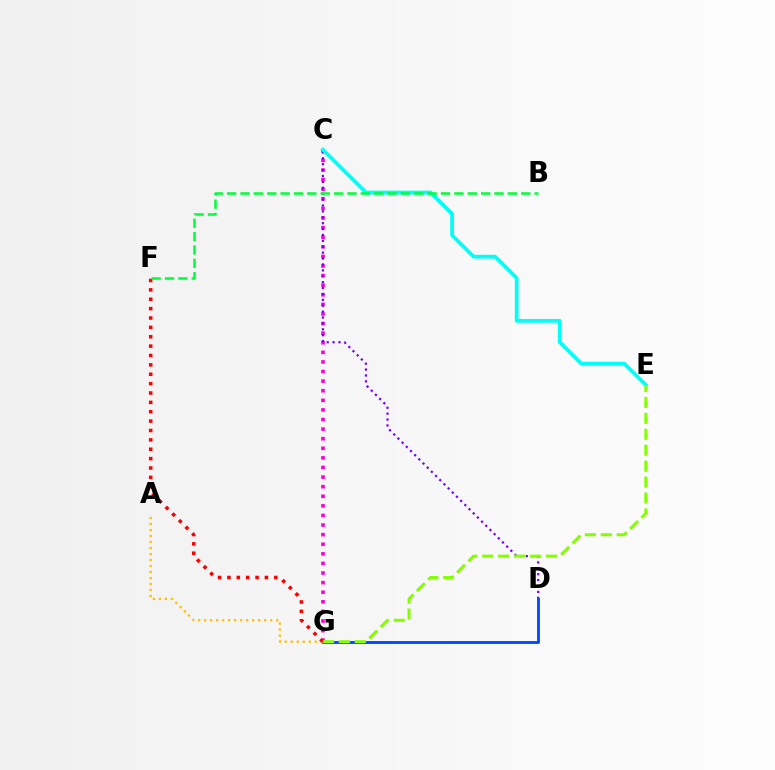{('C', 'G'): [{'color': '#ff00cf', 'line_style': 'dotted', 'thickness': 2.61}], ('C', 'D'): [{'color': '#7200ff', 'line_style': 'dotted', 'thickness': 1.6}], ('D', 'G'): [{'color': '#004bff', 'line_style': 'solid', 'thickness': 2.08}], ('A', 'G'): [{'color': '#ffbd00', 'line_style': 'dotted', 'thickness': 1.63}], ('C', 'E'): [{'color': '#00fff6', 'line_style': 'solid', 'thickness': 2.7}], ('F', 'G'): [{'color': '#ff0000', 'line_style': 'dotted', 'thickness': 2.55}], ('E', 'G'): [{'color': '#84ff00', 'line_style': 'dashed', 'thickness': 2.16}], ('B', 'F'): [{'color': '#00ff39', 'line_style': 'dashed', 'thickness': 1.82}]}